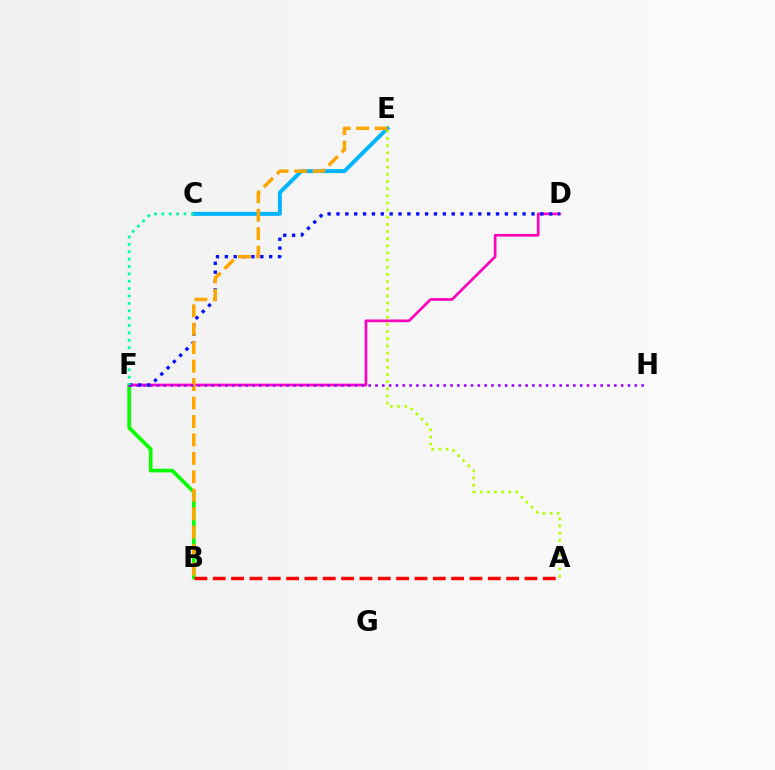{('B', 'F'): [{'color': '#08ff00', 'line_style': 'solid', 'thickness': 2.63}], ('C', 'E'): [{'color': '#00b5ff', 'line_style': 'solid', 'thickness': 2.84}], ('D', 'F'): [{'color': '#ff00bd', 'line_style': 'solid', 'thickness': 1.93}, {'color': '#0010ff', 'line_style': 'dotted', 'thickness': 2.41}], ('B', 'E'): [{'color': '#ffa500', 'line_style': 'dashed', 'thickness': 2.51}], ('F', 'H'): [{'color': '#9b00ff', 'line_style': 'dotted', 'thickness': 1.85}], ('A', 'E'): [{'color': '#b3ff00', 'line_style': 'dotted', 'thickness': 1.94}], ('C', 'F'): [{'color': '#00ff9d', 'line_style': 'dotted', 'thickness': 2.0}], ('A', 'B'): [{'color': '#ff0000', 'line_style': 'dashed', 'thickness': 2.49}]}